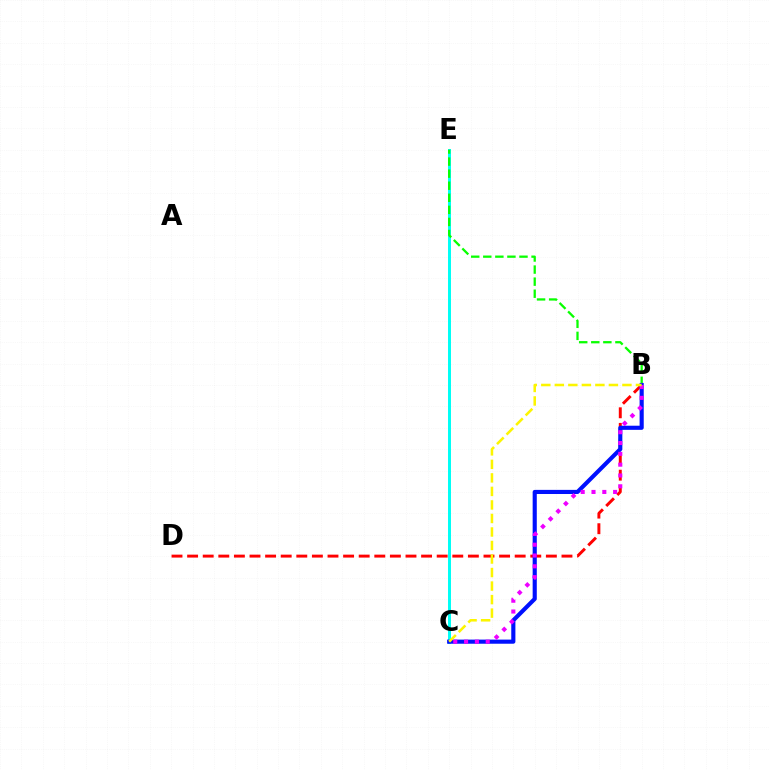{('C', 'E'): [{'color': '#00fff6', 'line_style': 'solid', 'thickness': 2.15}], ('B', 'E'): [{'color': '#08ff00', 'line_style': 'dashed', 'thickness': 1.64}], ('B', 'D'): [{'color': '#ff0000', 'line_style': 'dashed', 'thickness': 2.12}], ('B', 'C'): [{'color': '#0010ff', 'line_style': 'solid', 'thickness': 2.97}, {'color': '#ee00ff', 'line_style': 'dotted', 'thickness': 2.94}, {'color': '#fcf500', 'line_style': 'dashed', 'thickness': 1.84}]}